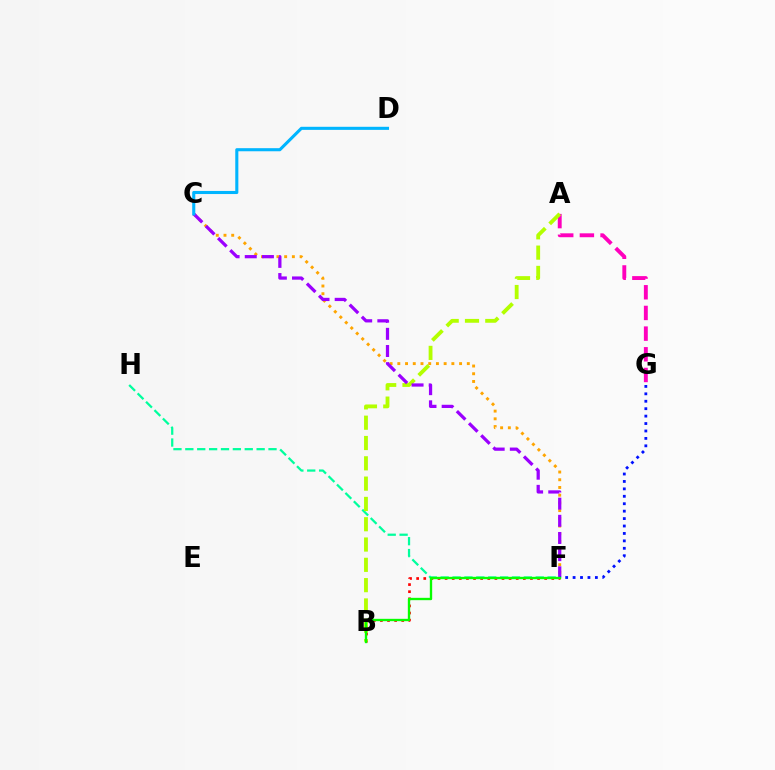{('B', 'F'): [{'color': '#ff0000', 'line_style': 'dotted', 'thickness': 1.93}, {'color': '#08ff00', 'line_style': 'solid', 'thickness': 1.7}], ('A', 'G'): [{'color': '#ff00bd', 'line_style': 'dashed', 'thickness': 2.81}], ('C', 'F'): [{'color': '#ffa500', 'line_style': 'dotted', 'thickness': 2.1}, {'color': '#9b00ff', 'line_style': 'dashed', 'thickness': 2.33}], ('F', 'H'): [{'color': '#00ff9d', 'line_style': 'dashed', 'thickness': 1.61}], ('A', 'B'): [{'color': '#b3ff00', 'line_style': 'dashed', 'thickness': 2.76}], ('F', 'G'): [{'color': '#0010ff', 'line_style': 'dotted', 'thickness': 2.02}], ('C', 'D'): [{'color': '#00b5ff', 'line_style': 'solid', 'thickness': 2.22}]}